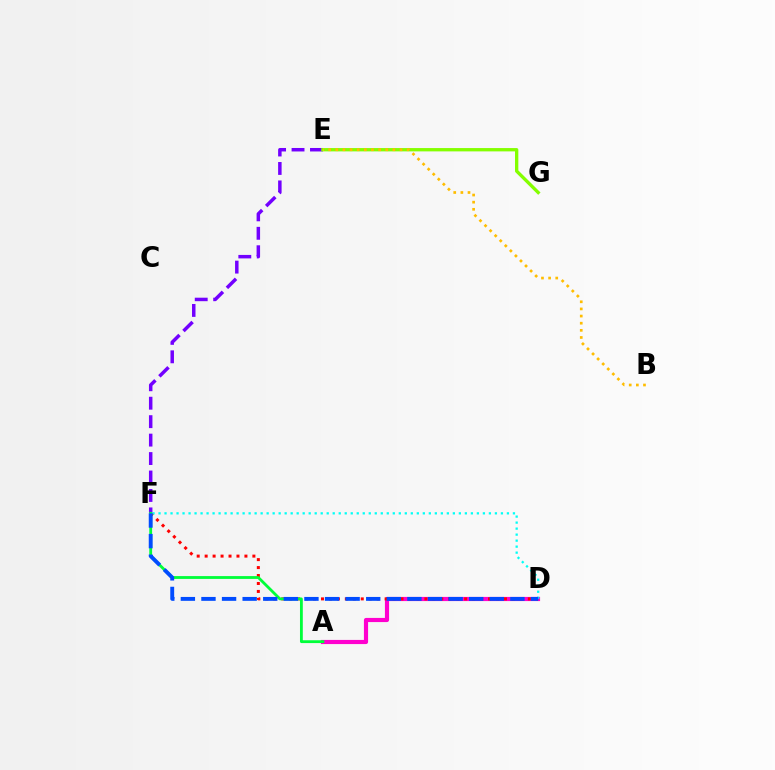{('A', 'D'): [{'color': '#ff00cf', 'line_style': 'solid', 'thickness': 2.99}], ('D', 'F'): [{'color': '#ff0000', 'line_style': 'dotted', 'thickness': 2.16}, {'color': '#00fff6', 'line_style': 'dotted', 'thickness': 1.63}, {'color': '#004bff', 'line_style': 'dashed', 'thickness': 2.8}], ('E', 'F'): [{'color': '#7200ff', 'line_style': 'dashed', 'thickness': 2.51}], ('A', 'F'): [{'color': '#00ff39', 'line_style': 'solid', 'thickness': 2.03}], ('E', 'G'): [{'color': '#84ff00', 'line_style': 'solid', 'thickness': 2.39}], ('B', 'E'): [{'color': '#ffbd00', 'line_style': 'dotted', 'thickness': 1.94}]}